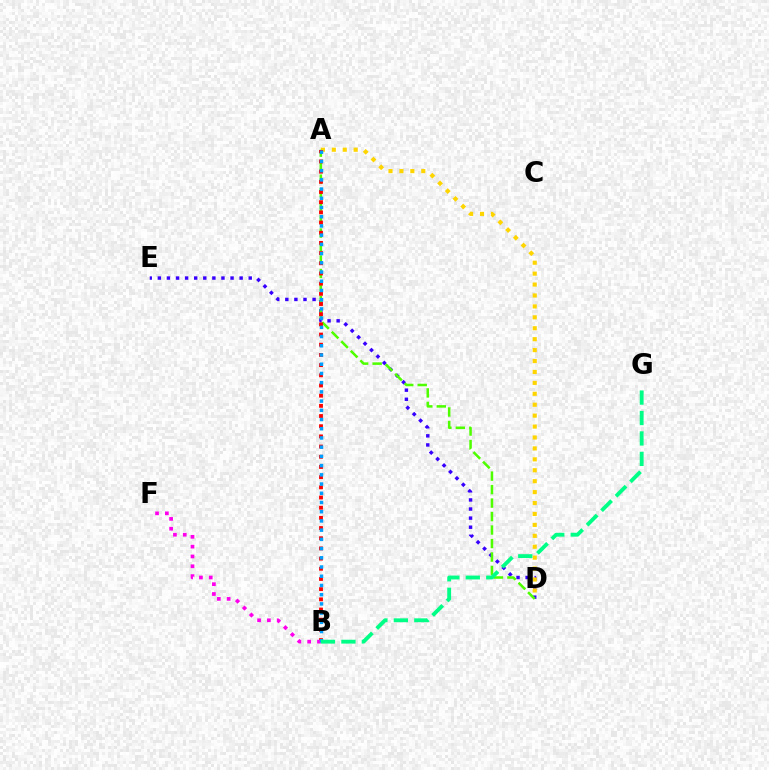{('D', 'E'): [{'color': '#3700ff', 'line_style': 'dotted', 'thickness': 2.47}], ('A', 'D'): [{'color': '#ffd500', 'line_style': 'dotted', 'thickness': 2.97}, {'color': '#4fff00', 'line_style': 'dashed', 'thickness': 1.83}], ('A', 'B'): [{'color': '#ff0000', 'line_style': 'dotted', 'thickness': 2.77}, {'color': '#009eff', 'line_style': 'dotted', 'thickness': 2.5}], ('B', 'F'): [{'color': '#ff00ed', 'line_style': 'dotted', 'thickness': 2.67}], ('B', 'G'): [{'color': '#00ff86', 'line_style': 'dashed', 'thickness': 2.78}]}